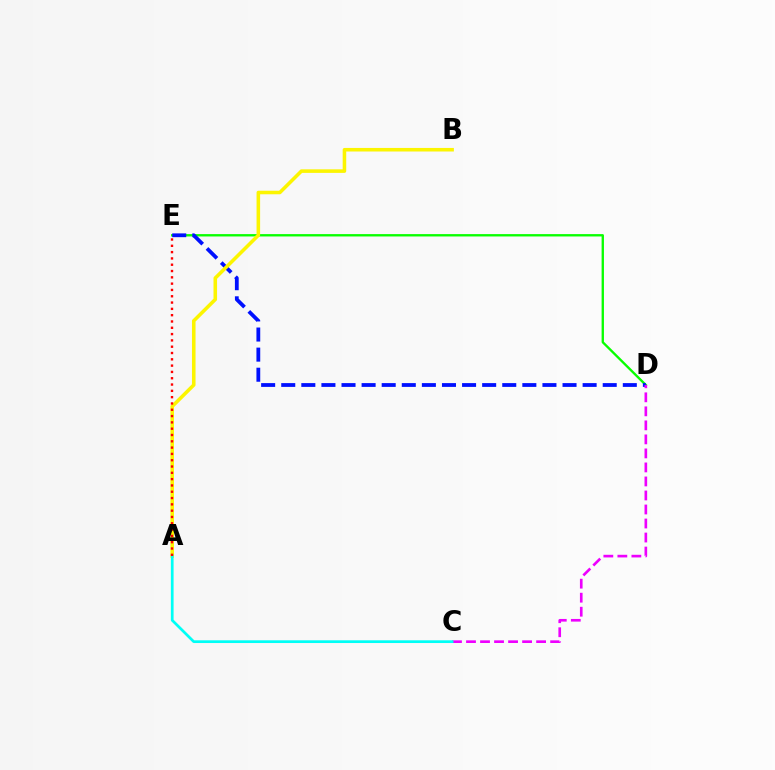{('D', 'E'): [{'color': '#08ff00', 'line_style': 'solid', 'thickness': 1.69}, {'color': '#0010ff', 'line_style': 'dashed', 'thickness': 2.73}], ('C', 'D'): [{'color': '#ee00ff', 'line_style': 'dashed', 'thickness': 1.9}], ('A', 'B'): [{'color': '#fcf500', 'line_style': 'solid', 'thickness': 2.56}], ('A', 'C'): [{'color': '#00fff6', 'line_style': 'solid', 'thickness': 1.96}], ('A', 'E'): [{'color': '#ff0000', 'line_style': 'dotted', 'thickness': 1.71}]}